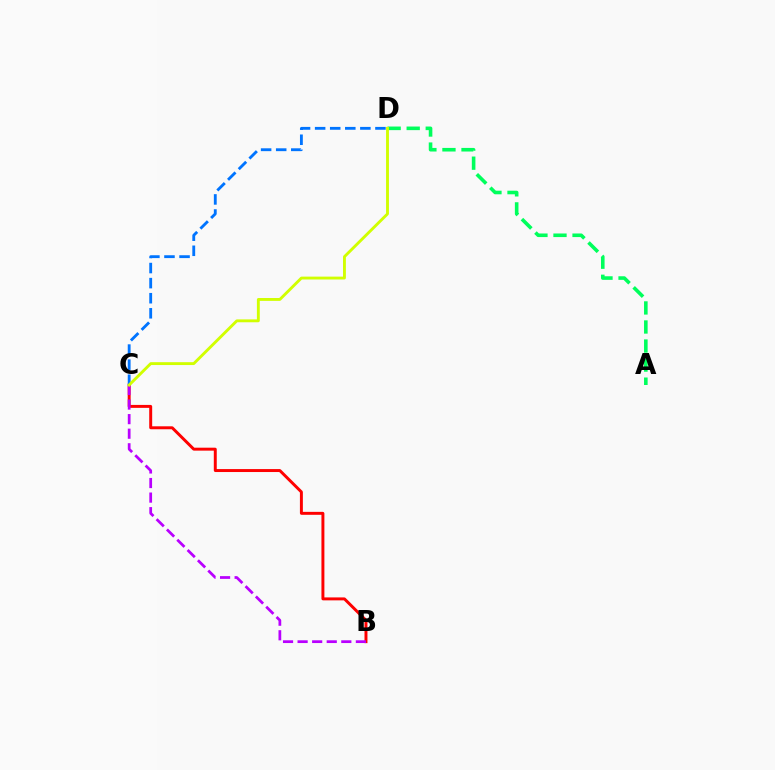{('B', 'C'): [{'color': '#ff0000', 'line_style': 'solid', 'thickness': 2.12}, {'color': '#b900ff', 'line_style': 'dashed', 'thickness': 1.98}], ('C', 'D'): [{'color': '#0074ff', 'line_style': 'dashed', 'thickness': 2.05}, {'color': '#d1ff00', 'line_style': 'solid', 'thickness': 2.07}], ('A', 'D'): [{'color': '#00ff5c', 'line_style': 'dashed', 'thickness': 2.59}]}